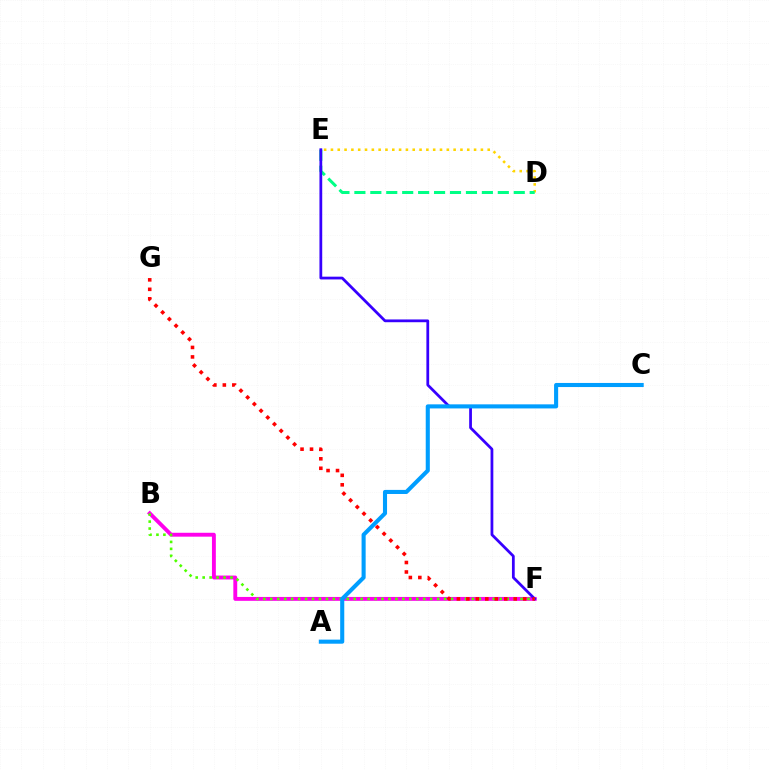{('D', 'E'): [{'color': '#ffd500', 'line_style': 'dotted', 'thickness': 1.85}, {'color': '#00ff86', 'line_style': 'dashed', 'thickness': 2.16}], ('B', 'F'): [{'color': '#ff00ed', 'line_style': 'solid', 'thickness': 2.8}, {'color': '#4fff00', 'line_style': 'dotted', 'thickness': 1.89}], ('E', 'F'): [{'color': '#3700ff', 'line_style': 'solid', 'thickness': 1.99}], ('A', 'C'): [{'color': '#009eff', 'line_style': 'solid', 'thickness': 2.94}], ('F', 'G'): [{'color': '#ff0000', 'line_style': 'dotted', 'thickness': 2.58}]}